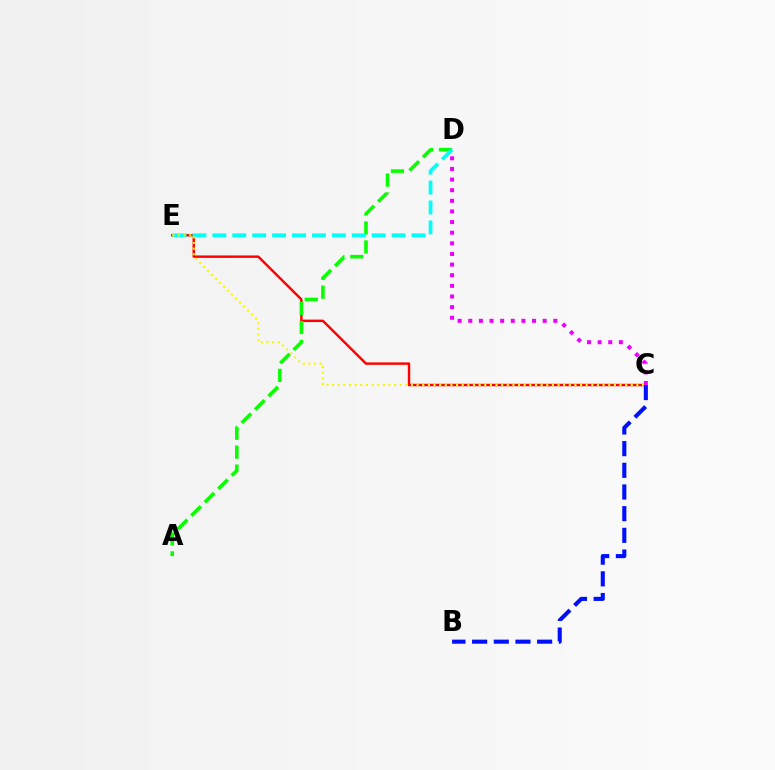{('C', 'E'): [{'color': '#ff0000', 'line_style': 'solid', 'thickness': 1.76}, {'color': '#fcf500', 'line_style': 'dotted', 'thickness': 1.53}], ('C', 'D'): [{'color': '#ee00ff', 'line_style': 'dotted', 'thickness': 2.89}], ('A', 'D'): [{'color': '#08ff00', 'line_style': 'dashed', 'thickness': 2.57}], ('D', 'E'): [{'color': '#00fff6', 'line_style': 'dashed', 'thickness': 2.71}], ('B', 'C'): [{'color': '#0010ff', 'line_style': 'dashed', 'thickness': 2.94}]}